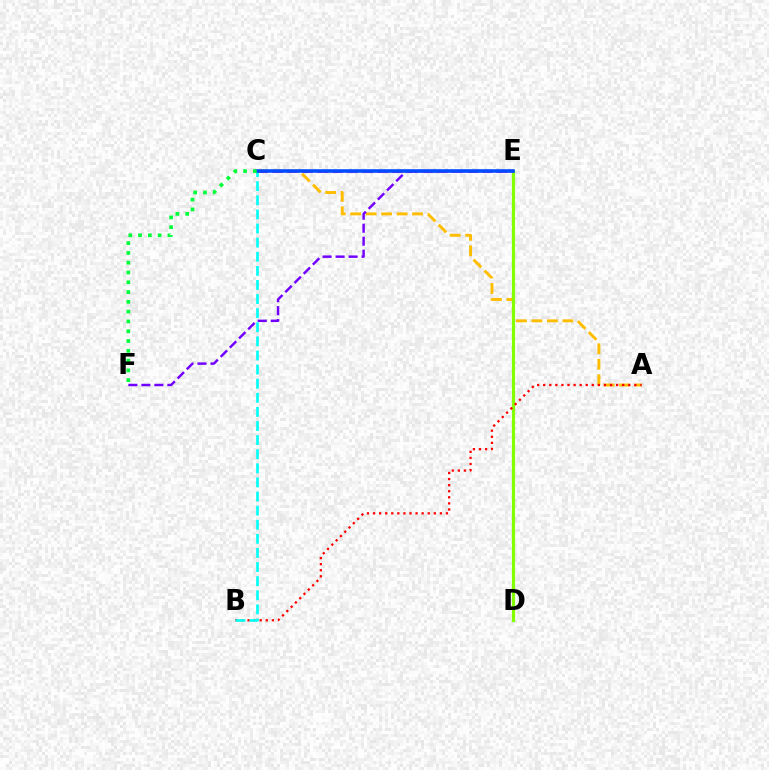{('A', 'C'): [{'color': '#ffbd00', 'line_style': 'dashed', 'thickness': 2.1}], ('E', 'F'): [{'color': '#7200ff', 'line_style': 'dashed', 'thickness': 1.77}], ('D', 'E'): [{'color': '#84ff00', 'line_style': 'solid', 'thickness': 2.3}], ('C', 'E'): [{'color': '#ff00cf', 'line_style': 'dashed', 'thickness': 2.03}, {'color': '#004bff', 'line_style': 'solid', 'thickness': 2.58}], ('A', 'B'): [{'color': '#ff0000', 'line_style': 'dotted', 'thickness': 1.65}], ('B', 'C'): [{'color': '#00fff6', 'line_style': 'dashed', 'thickness': 1.92}], ('C', 'F'): [{'color': '#00ff39', 'line_style': 'dotted', 'thickness': 2.66}]}